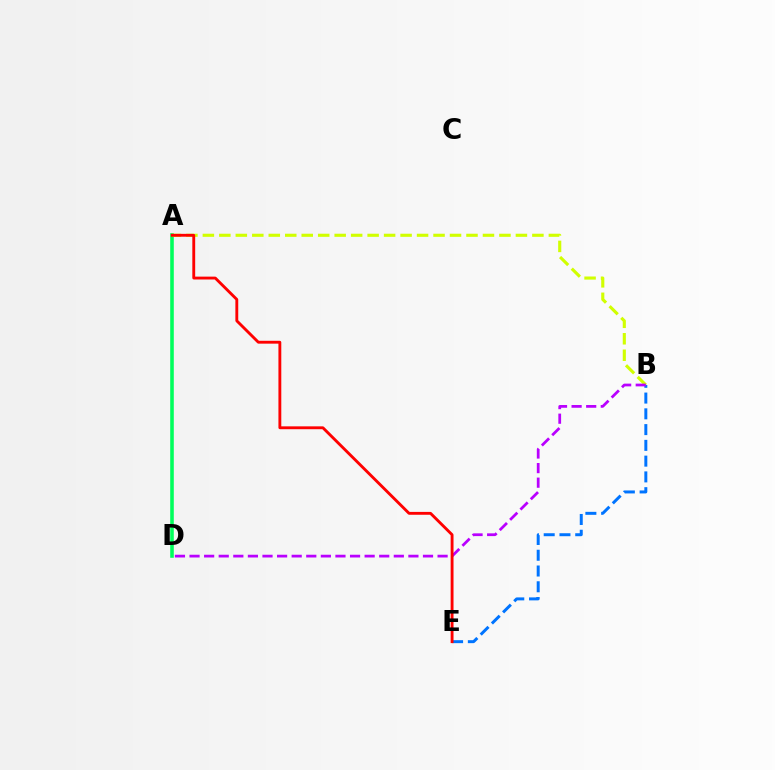{('B', 'E'): [{'color': '#0074ff', 'line_style': 'dashed', 'thickness': 2.14}], ('A', 'D'): [{'color': '#00ff5c', 'line_style': 'solid', 'thickness': 2.58}], ('A', 'B'): [{'color': '#d1ff00', 'line_style': 'dashed', 'thickness': 2.24}], ('B', 'D'): [{'color': '#b900ff', 'line_style': 'dashed', 'thickness': 1.98}], ('A', 'E'): [{'color': '#ff0000', 'line_style': 'solid', 'thickness': 2.06}]}